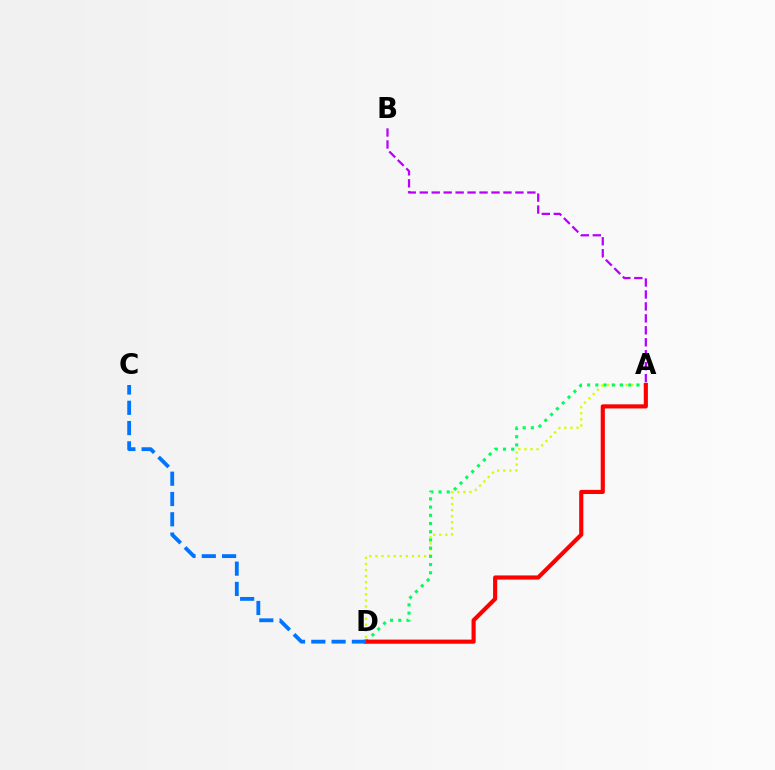{('A', 'B'): [{'color': '#b900ff', 'line_style': 'dashed', 'thickness': 1.62}], ('A', 'D'): [{'color': '#d1ff00', 'line_style': 'dotted', 'thickness': 1.65}, {'color': '#00ff5c', 'line_style': 'dotted', 'thickness': 2.23}, {'color': '#ff0000', 'line_style': 'solid', 'thickness': 2.98}], ('C', 'D'): [{'color': '#0074ff', 'line_style': 'dashed', 'thickness': 2.76}]}